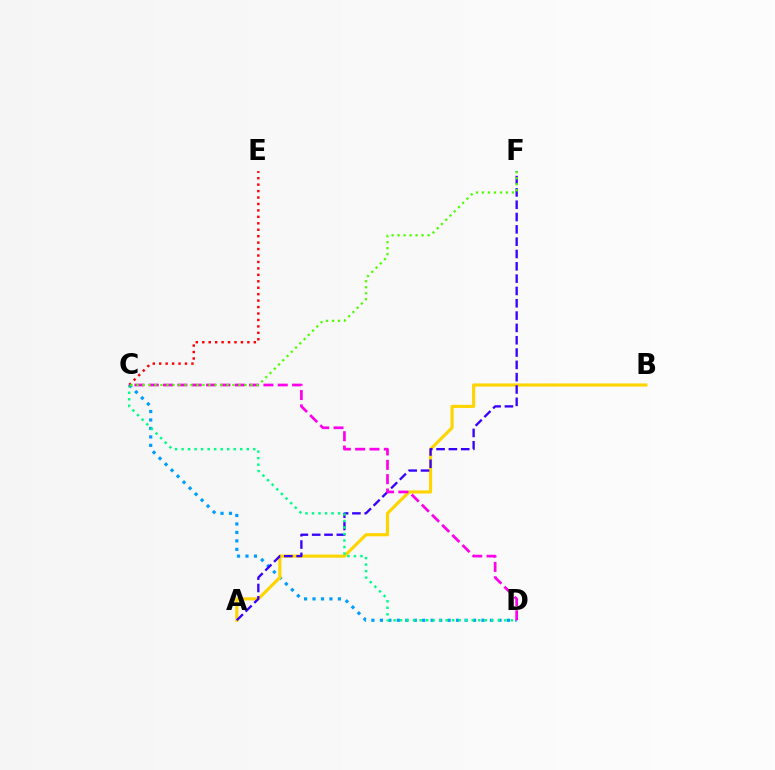{('C', 'E'): [{'color': '#ff0000', 'line_style': 'dotted', 'thickness': 1.75}], ('C', 'D'): [{'color': '#009eff', 'line_style': 'dotted', 'thickness': 2.3}, {'color': '#00ff86', 'line_style': 'dotted', 'thickness': 1.77}, {'color': '#ff00ed', 'line_style': 'dashed', 'thickness': 1.95}], ('A', 'B'): [{'color': '#ffd500', 'line_style': 'solid', 'thickness': 2.25}], ('A', 'F'): [{'color': '#3700ff', 'line_style': 'dashed', 'thickness': 1.67}], ('C', 'F'): [{'color': '#4fff00', 'line_style': 'dotted', 'thickness': 1.63}]}